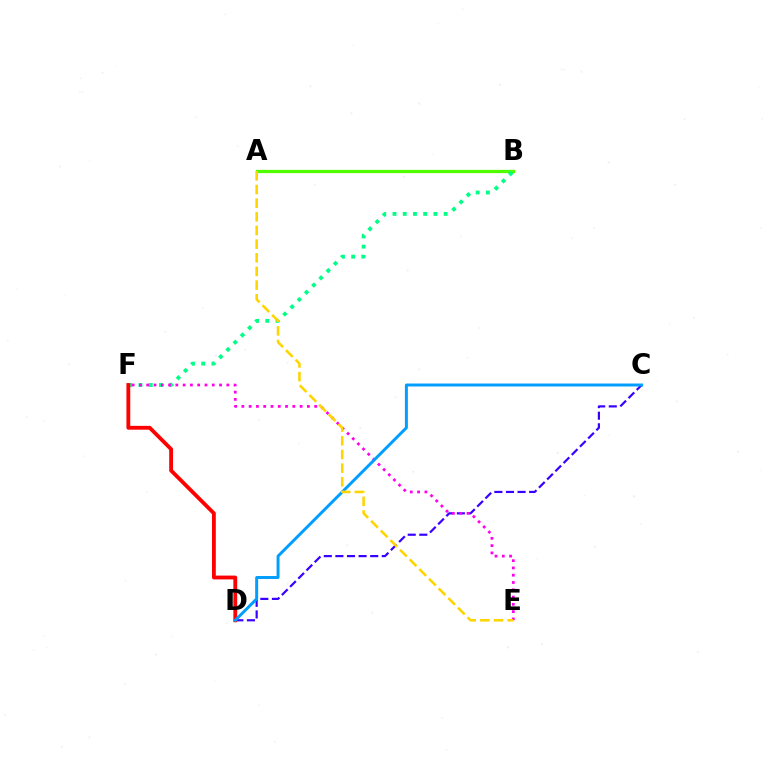{('A', 'B'): [{'color': '#4fff00', 'line_style': 'solid', 'thickness': 2.33}], ('C', 'D'): [{'color': '#3700ff', 'line_style': 'dashed', 'thickness': 1.58}, {'color': '#009eff', 'line_style': 'solid', 'thickness': 2.13}], ('B', 'F'): [{'color': '#00ff86', 'line_style': 'dotted', 'thickness': 2.78}], ('E', 'F'): [{'color': '#ff00ed', 'line_style': 'dotted', 'thickness': 1.98}], ('D', 'F'): [{'color': '#ff0000', 'line_style': 'solid', 'thickness': 2.76}], ('A', 'E'): [{'color': '#ffd500', 'line_style': 'dashed', 'thickness': 1.85}]}